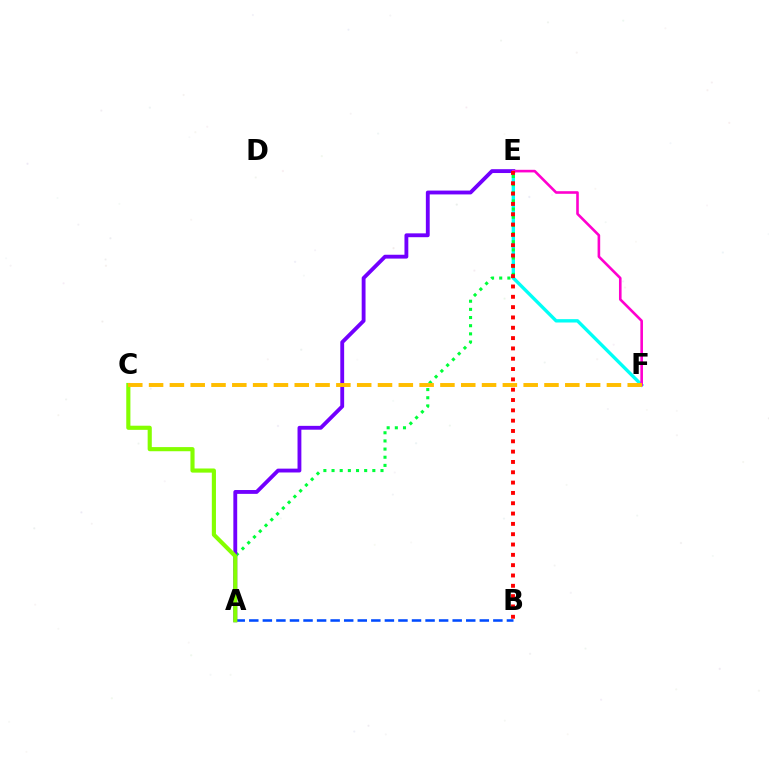{('A', 'B'): [{'color': '#004bff', 'line_style': 'dashed', 'thickness': 1.84}], ('E', 'F'): [{'color': '#00fff6', 'line_style': 'solid', 'thickness': 2.42}, {'color': '#ff00cf', 'line_style': 'solid', 'thickness': 1.88}], ('A', 'E'): [{'color': '#00ff39', 'line_style': 'dotted', 'thickness': 2.22}, {'color': '#7200ff', 'line_style': 'solid', 'thickness': 2.77}], ('A', 'C'): [{'color': '#84ff00', 'line_style': 'solid', 'thickness': 2.98}], ('C', 'F'): [{'color': '#ffbd00', 'line_style': 'dashed', 'thickness': 2.83}], ('B', 'E'): [{'color': '#ff0000', 'line_style': 'dotted', 'thickness': 2.8}]}